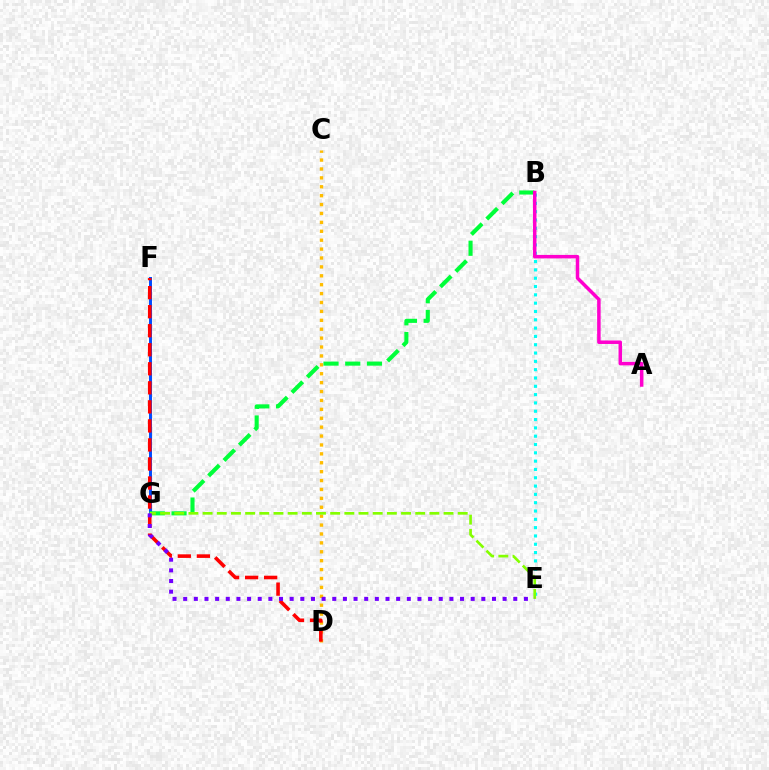{('C', 'D'): [{'color': '#ffbd00', 'line_style': 'dotted', 'thickness': 2.42}], ('F', 'G'): [{'color': '#004bff', 'line_style': 'solid', 'thickness': 2.13}], ('B', 'E'): [{'color': '#00fff6', 'line_style': 'dotted', 'thickness': 2.26}], ('B', 'G'): [{'color': '#00ff39', 'line_style': 'dashed', 'thickness': 2.95}], ('A', 'B'): [{'color': '#ff00cf', 'line_style': 'solid', 'thickness': 2.52}], ('E', 'G'): [{'color': '#84ff00', 'line_style': 'dashed', 'thickness': 1.93}, {'color': '#7200ff', 'line_style': 'dotted', 'thickness': 2.89}], ('D', 'F'): [{'color': '#ff0000', 'line_style': 'dashed', 'thickness': 2.59}]}